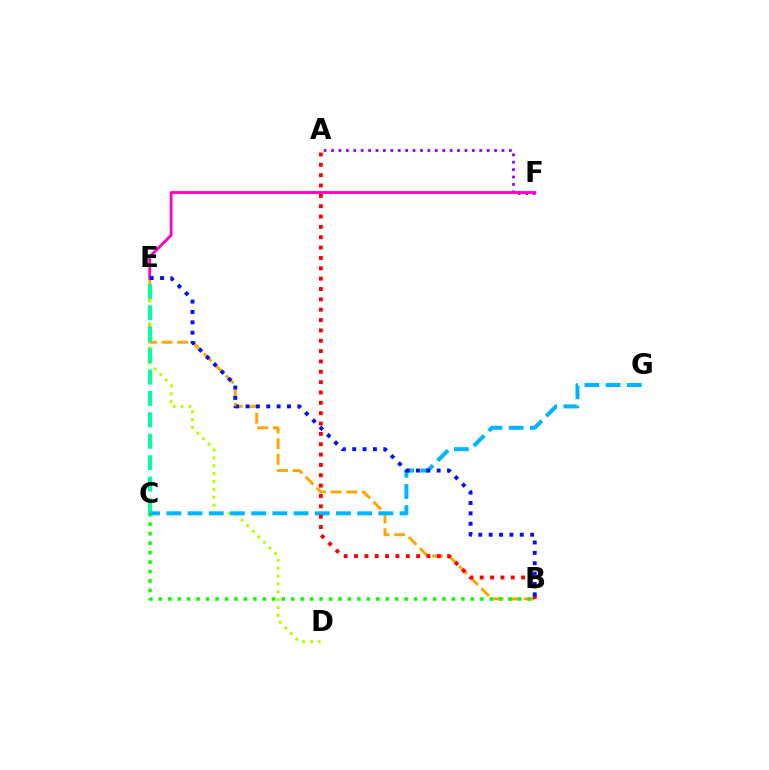{('B', 'E'): [{'color': '#ffa500', 'line_style': 'dashed', 'thickness': 2.12}, {'color': '#0010ff', 'line_style': 'dotted', 'thickness': 2.82}], ('D', 'E'): [{'color': '#b3ff00', 'line_style': 'dotted', 'thickness': 2.14}], ('B', 'C'): [{'color': '#08ff00', 'line_style': 'dotted', 'thickness': 2.57}], ('C', 'E'): [{'color': '#00ff9d', 'line_style': 'dashed', 'thickness': 2.91}], ('C', 'G'): [{'color': '#00b5ff', 'line_style': 'dashed', 'thickness': 2.88}], ('A', 'F'): [{'color': '#9b00ff', 'line_style': 'dotted', 'thickness': 2.01}], ('A', 'B'): [{'color': '#ff0000', 'line_style': 'dotted', 'thickness': 2.81}], ('E', 'F'): [{'color': '#ff00bd', 'line_style': 'solid', 'thickness': 2.02}]}